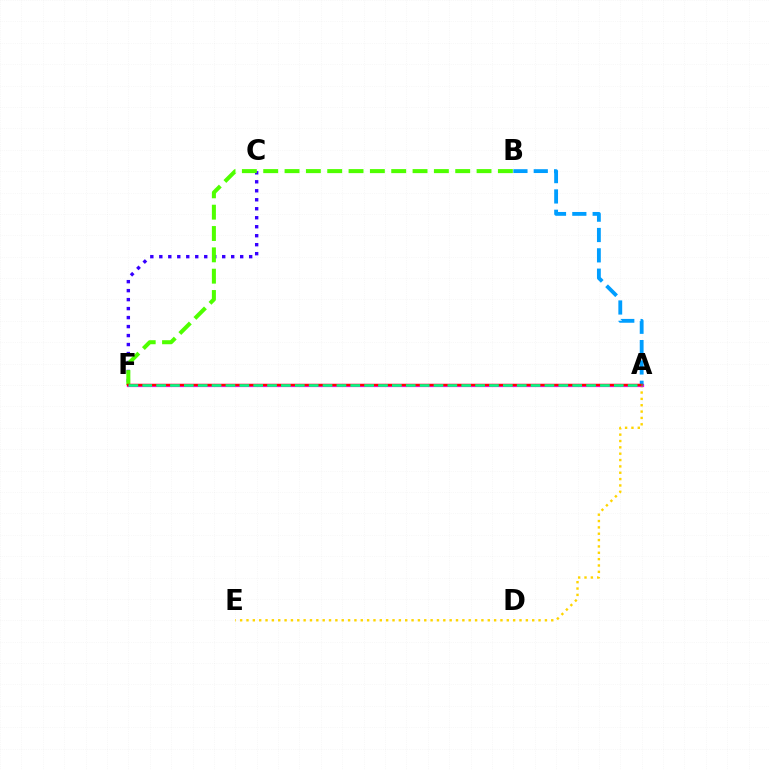{('C', 'F'): [{'color': '#3700ff', 'line_style': 'dotted', 'thickness': 2.44}], ('A', 'E'): [{'color': '#ffd500', 'line_style': 'dotted', 'thickness': 1.73}], ('A', 'F'): [{'color': '#ff00ed', 'line_style': 'solid', 'thickness': 2.32}, {'color': '#ff0000', 'line_style': 'solid', 'thickness': 1.71}, {'color': '#00ff86', 'line_style': 'dashed', 'thickness': 1.88}], ('A', 'B'): [{'color': '#009eff', 'line_style': 'dashed', 'thickness': 2.76}], ('B', 'F'): [{'color': '#4fff00', 'line_style': 'dashed', 'thickness': 2.9}]}